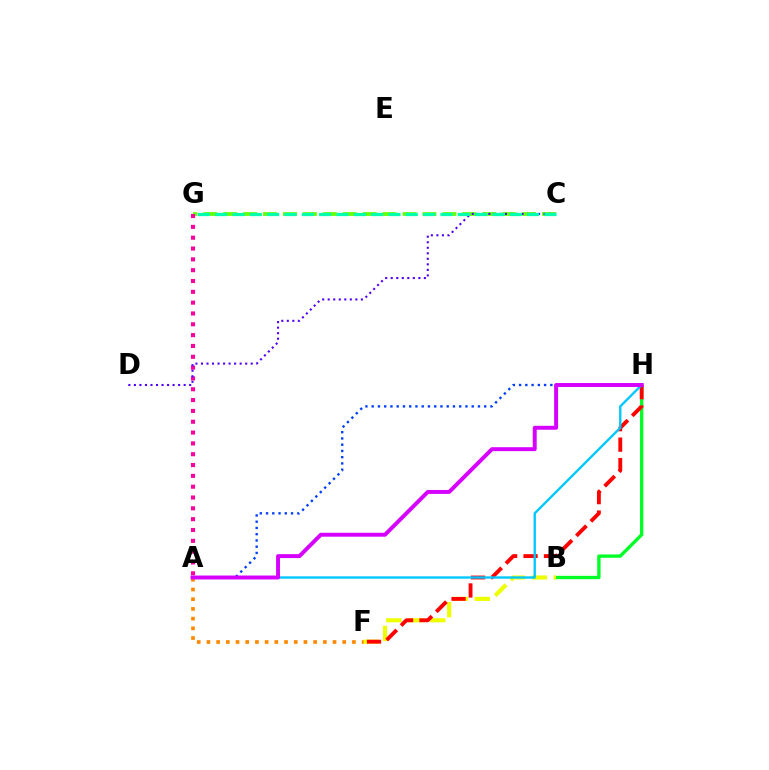{('A', 'H'): [{'color': '#003fff', 'line_style': 'dotted', 'thickness': 1.7}, {'color': '#00c7ff', 'line_style': 'solid', 'thickness': 1.7}, {'color': '#d600ff', 'line_style': 'solid', 'thickness': 2.83}], ('A', 'F'): [{'color': '#ff8800', 'line_style': 'dotted', 'thickness': 2.64}], ('C', 'G'): [{'color': '#66ff00', 'line_style': 'dashed', 'thickness': 2.71}, {'color': '#00ffaf', 'line_style': 'dashed', 'thickness': 2.35}], ('B', 'H'): [{'color': '#00ff27', 'line_style': 'solid', 'thickness': 2.41}], ('B', 'F'): [{'color': '#eeff00', 'line_style': 'dashed', 'thickness': 2.98}], ('A', 'G'): [{'color': '#ff00a0', 'line_style': 'dotted', 'thickness': 2.94}], ('C', 'D'): [{'color': '#4f00ff', 'line_style': 'dotted', 'thickness': 1.5}], ('F', 'H'): [{'color': '#ff0000', 'line_style': 'dashed', 'thickness': 2.78}]}